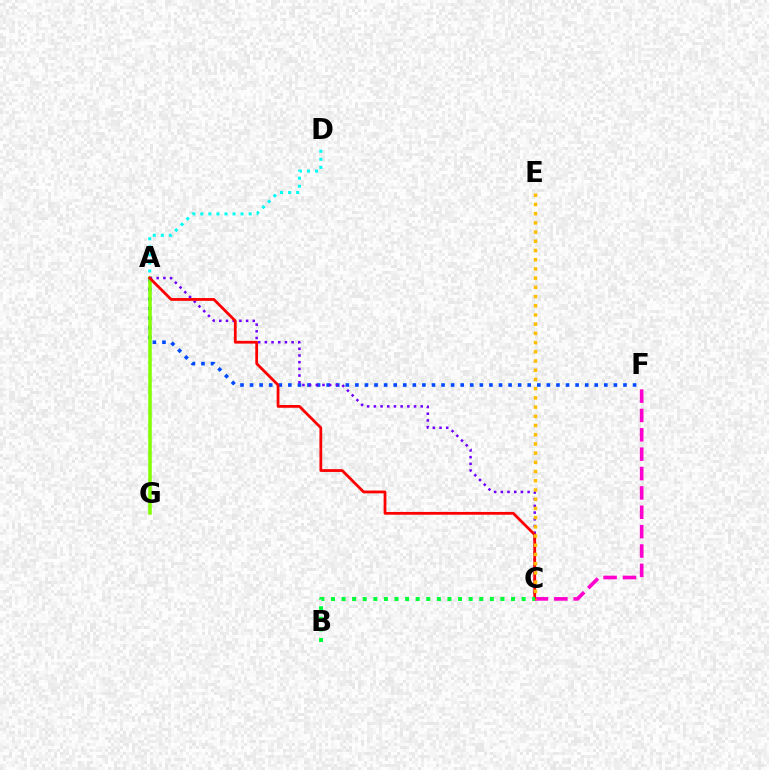{('A', 'F'): [{'color': '#004bff', 'line_style': 'dotted', 'thickness': 2.6}], ('C', 'F'): [{'color': '#ff00cf', 'line_style': 'dashed', 'thickness': 2.63}], ('A', 'G'): [{'color': '#84ff00', 'line_style': 'solid', 'thickness': 2.55}], ('A', 'D'): [{'color': '#00fff6', 'line_style': 'dotted', 'thickness': 2.19}], ('A', 'C'): [{'color': '#7200ff', 'line_style': 'dotted', 'thickness': 1.82}, {'color': '#ff0000', 'line_style': 'solid', 'thickness': 2.0}], ('C', 'E'): [{'color': '#ffbd00', 'line_style': 'dotted', 'thickness': 2.5}], ('B', 'C'): [{'color': '#00ff39', 'line_style': 'dotted', 'thickness': 2.88}]}